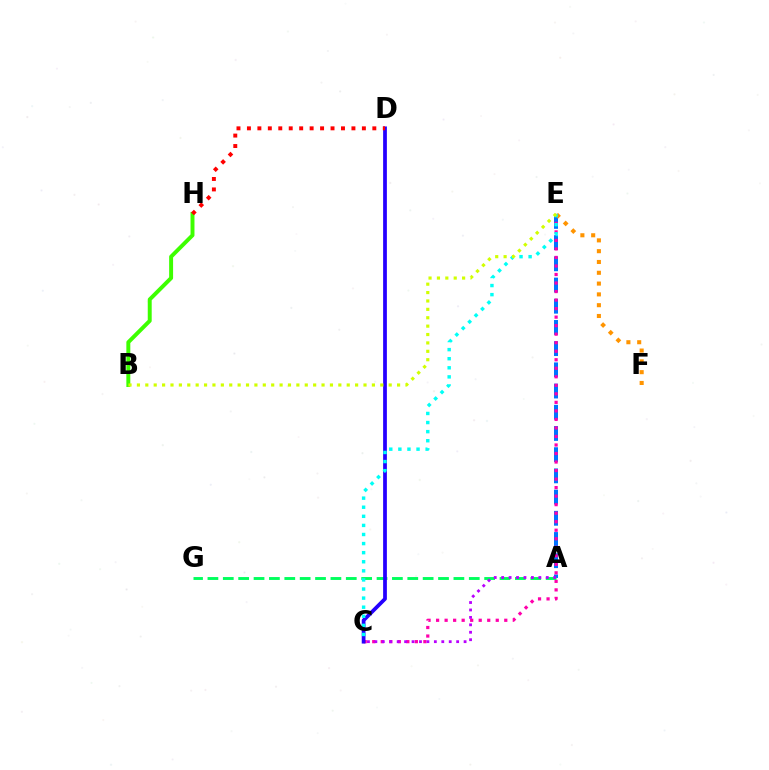{('A', 'E'): [{'color': '#0074ff', 'line_style': 'dashed', 'thickness': 2.88}], ('C', 'E'): [{'color': '#ff00ac', 'line_style': 'dotted', 'thickness': 2.32}, {'color': '#00fff6', 'line_style': 'dotted', 'thickness': 2.47}], ('E', 'F'): [{'color': '#ff9400', 'line_style': 'dotted', 'thickness': 2.93}], ('A', 'G'): [{'color': '#00ff5c', 'line_style': 'dashed', 'thickness': 2.09}], ('C', 'D'): [{'color': '#2500ff', 'line_style': 'solid', 'thickness': 2.7}], ('A', 'C'): [{'color': '#b900ff', 'line_style': 'dotted', 'thickness': 2.02}], ('B', 'H'): [{'color': '#3dff00', 'line_style': 'solid', 'thickness': 2.84}], ('B', 'E'): [{'color': '#d1ff00', 'line_style': 'dotted', 'thickness': 2.28}], ('D', 'H'): [{'color': '#ff0000', 'line_style': 'dotted', 'thickness': 2.84}]}